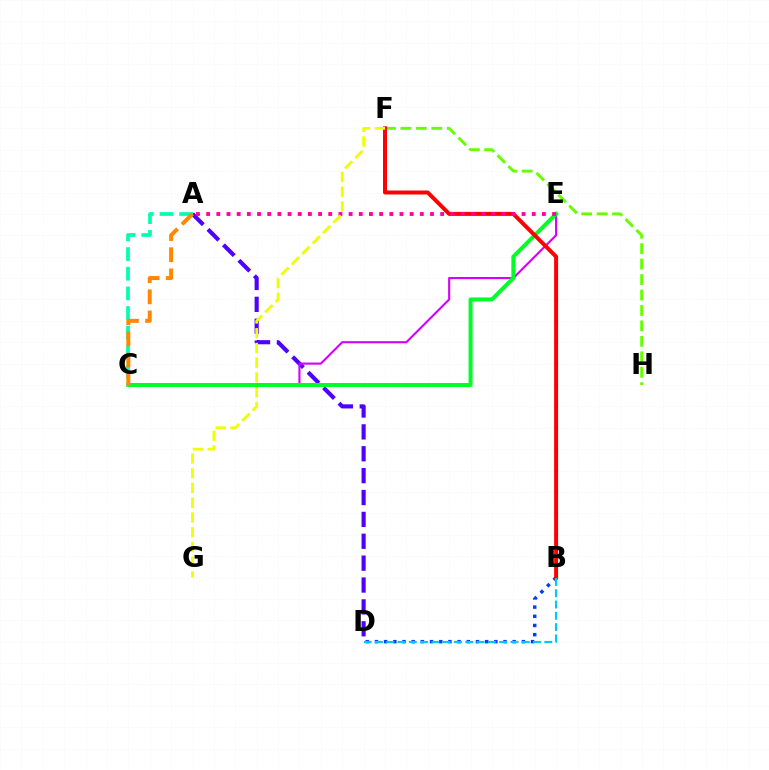{('A', 'D'): [{'color': '#4f00ff', 'line_style': 'dashed', 'thickness': 2.97}], ('C', 'E'): [{'color': '#d600ff', 'line_style': 'solid', 'thickness': 1.53}, {'color': '#00ff27', 'line_style': 'solid', 'thickness': 2.86}], ('F', 'H'): [{'color': '#66ff00', 'line_style': 'dashed', 'thickness': 2.1}], ('B', 'D'): [{'color': '#003fff', 'line_style': 'dotted', 'thickness': 2.49}, {'color': '#00c7ff', 'line_style': 'dashed', 'thickness': 1.53}], ('B', 'F'): [{'color': '#ff0000', 'line_style': 'solid', 'thickness': 2.86}], ('A', 'E'): [{'color': '#ff00a0', 'line_style': 'dotted', 'thickness': 2.76}], ('A', 'C'): [{'color': '#00ffaf', 'line_style': 'dashed', 'thickness': 2.67}, {'color': '#ff8800', 'line_style': 'dashed', 'thickness': 2.87}], ('F', 'G'): [{'color': '#eeff00', 'line_style': 'dashed', 'thickness': 2.0}]}